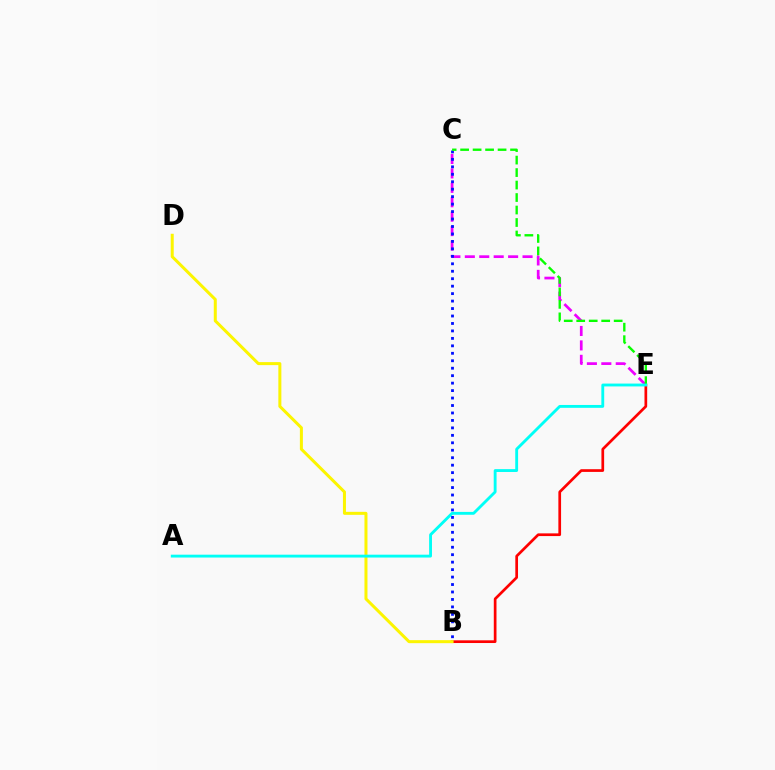{('C', 'E'): [{'color': '#ee00ff', 'line_style': 'dashed', 'thickness': 1.96}, {'color': '#08ff00', 'line_style': 'dashed', 'thickness': 1.7}], ('B', 'C'): [{'color': '#0010ff', 'line_style': 'dotted', 'thickness': 2.03}], ('B', 'E'): [{'color': '#ff0000', 'line_style': 'solid', 'thickness': 1.95}], ('B', 'D'): [{'color': '#fcf500', 'line_style': 'solid', 'thickness': 2.17}], ('A', 'E'): [{'color': '#00fff6', 'line_style': 'solid', 'thickness': 2.05}]}